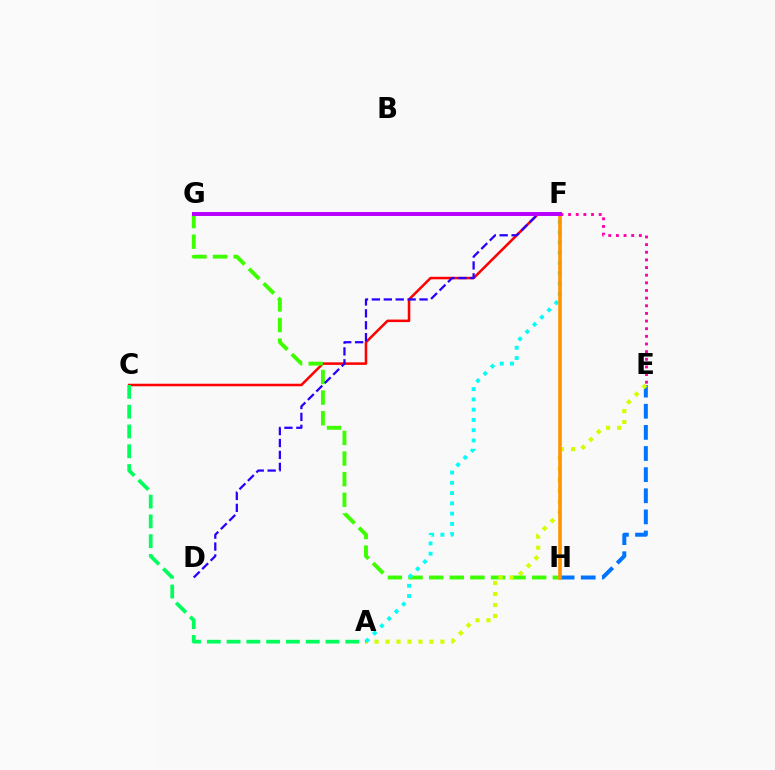{('E', 'H'): [{'color': '#0074ff', 'line_style': 'dashed', 'thickness': 2.87}], ('C', 'F'): [{'color': '#ff0000', 'line_style': 'solid', 'thickness': 1.82}], ('G', 'H'): [{'color': '#3dff00', 'line_style': 'dashed', 'thickness': 2.8}], ('A', 'E'): [{'color': '#d1ff00', 'line_style': 'dotted', 'thickness': 2.98}], ('A', 'F'): [{'color': '#00fff6', 'line_style': 'dotted', 'thickness': 2.79}], ('F', 'H'): [{'color': '#ff9400', 'line_style': 'solid', 'thickness': 2.59}], ('E', 'F'): [{'color': '#ff00ac', 'line_style': 'dotted', 'thickness': 2.08}], ('A', 'C'): [{'color': '#00ff5c', 'line_style': 'dashed', 'thickness': 2.69}], ('D', 'F'): [{'color': '#2500ff', 'line_style': 'dashed', 'thickness': 1.62}], ('F', 'G'): [{'color': '#b900ff', 'line_style': 'solid', 'thickness': 2.85}]}